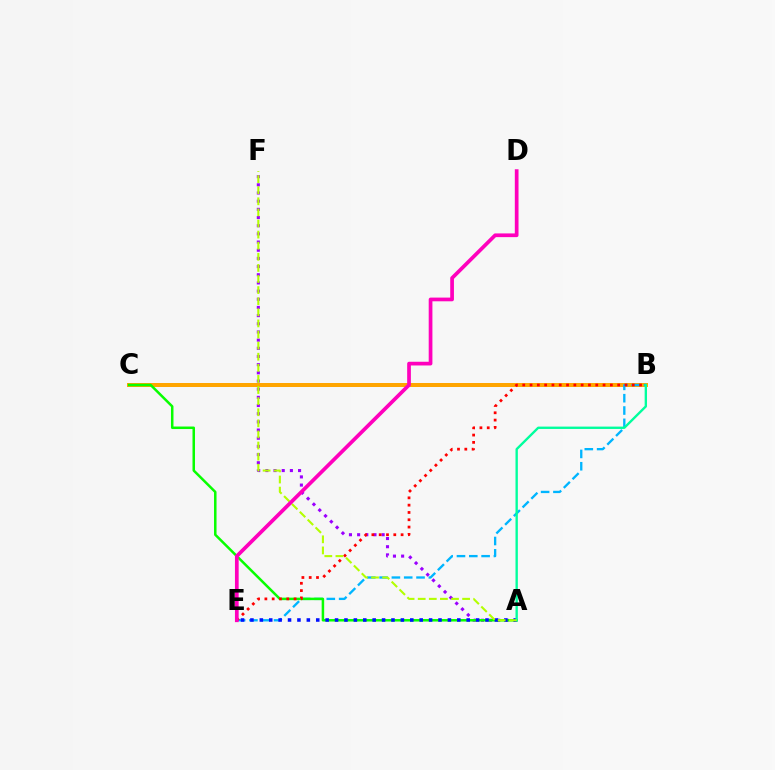{('B', 'C'): [{'color': '#ffa500', 'line_style': 'solid', 'thickness': 2.87}], ('A', 'F'): [{'color': '#9b00ff', 'line_style': 'dotted', 'thickness': 2.22}, {'color': '#b3ff00', 'line_style': 'dashed', 'thickness': 1.51}], ('B', 'E'): [{'color': '#00b5ff', 'line_style': 'dashed', 'thickness': 1.67}, {'color': '#ff0000', 'line_style': 'dotted', 'thickness': 1.98}], ('A', 'C'): [{'color': '#08ff00', 'line_style': 'solid', 'thickness': 1.81}], ('A', 'E'): [{'color': '#0010ff', 'line_style': 'dotted', 'thickness': 2.55}], ('A', 'B'): [{'color': '#00ff9d', 'line_style': 'solid', 'thickness': 1.7}], ('D', 'E'): [{'color': '#ff00bd', 'line_style': 'solid', 'thickness': 2.67}]}